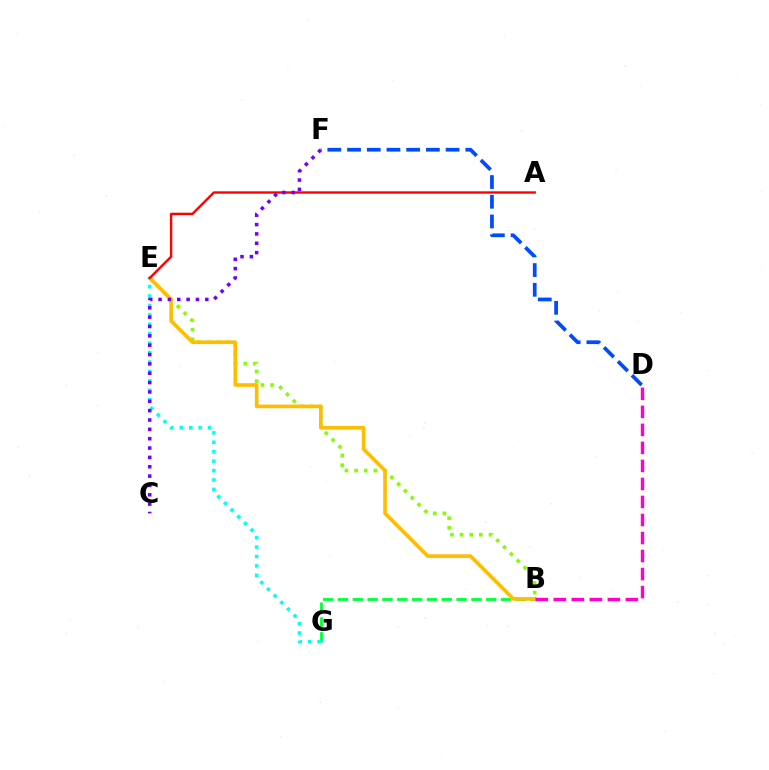{('B', 'G'): [{'color': '#00ff39', 'line_style': 'dashed', 'thickness': 2.01}], ('B', 'E'): [{'color': '#84ff00', 'line_style': 'dotted', 'thickness': 2.62}, {'color': '#ffbd00', 'line_style': 'solid', 'thickness': 2.64}], ('E', 'G'): [{'color': '#00fff6', 'line_style': 'dotted', 'thickness': 2.56}], ('B', 'D'): [{'color': '#ff00cf', 'line_style': 'dashed', 'thickness': 2.45}], ('D', 'F'): [{'color': '#004bff', 'line_style': 'dashed', 'thickness': 2.68}], ('A', 'E'): [{'color': '#ff0000', 'line_style': 'solid', 'thickness': 1.72}], ('C', 'F'): [{'color': '#7200ff', 'line_style': 'dotted', 'thickness': 2.54}]}